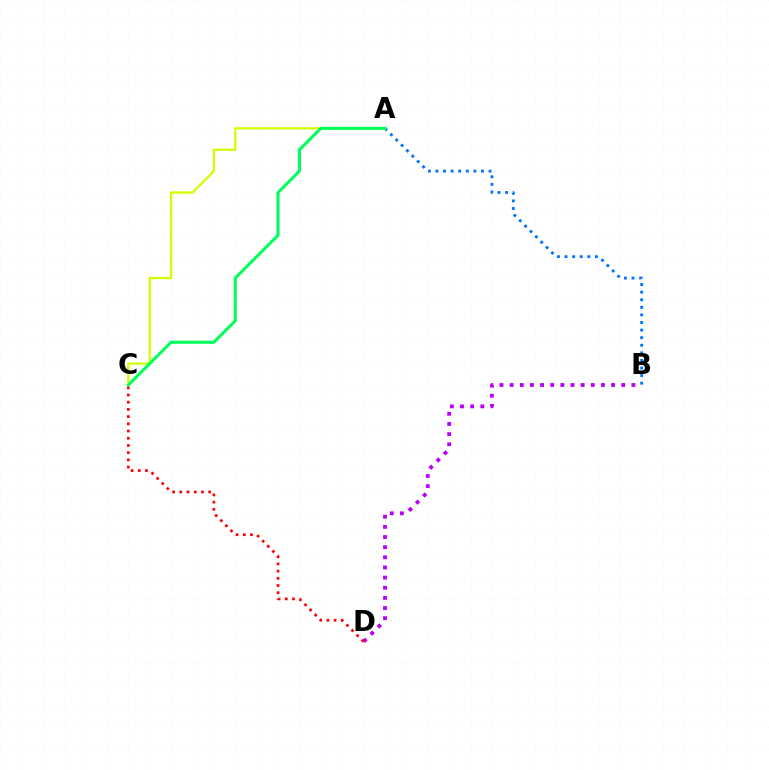{('A', 'B'): [{'color': '#0074ff', 'line_style': 'dotted', 'thickness': 2.06}], ('B', 'D'): [{'color': '#b900ff', 'line_style': 'dotted', 'thickness': 2.76}], ('C', 'D'): [{'color': '#ff0000', 'line_style': 'dotted', 'thickness': 1.96}], ('A', 'C'): [{'color': '#d1ff00', 'line_style': 'solid', 'thickness': 1.64}, {'color': '#00ff5c', 'line_style': 'solid', 'thickness': 2.2}]}